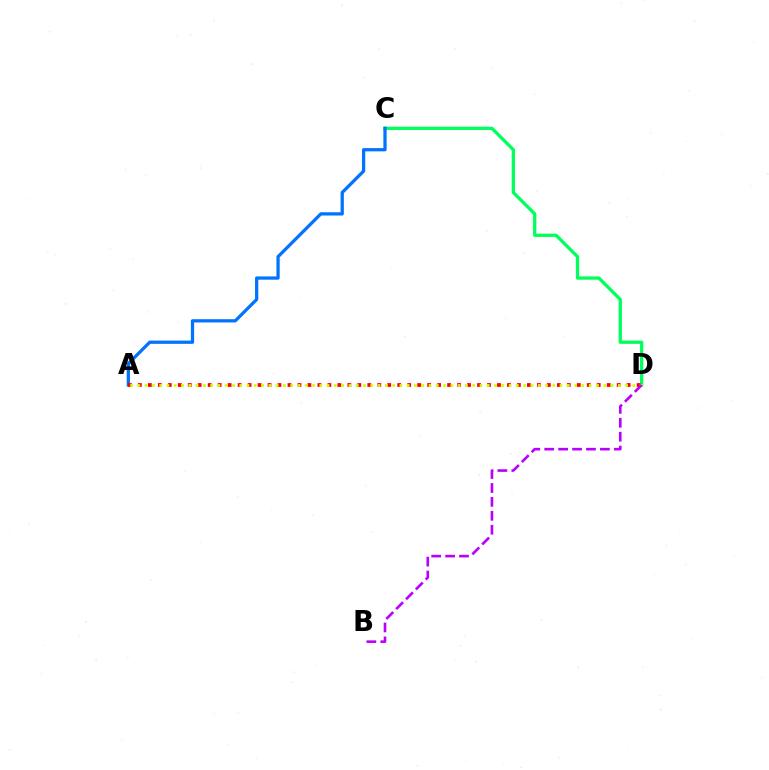{('C', 'D'): [{'color': '#00ff5c', 'line_style': 'solid', 'thickness': 2.36}], ('A', 'C'): [{'color': '#0074ff', 'line_style': 'solid', 'thickness': 2.35}], ('A', 'D'): [{'color': '#ff0000', 'line_style': 'dotted', 'thickness': 2.71}, {'color': '#d1ff00', 'line_style': 'dotted', 'thickness': 1.98}], ('B', 'D'): [{'color': '#b900ff', 'line_style': 'dashed', 'thickness': 1.89}]}